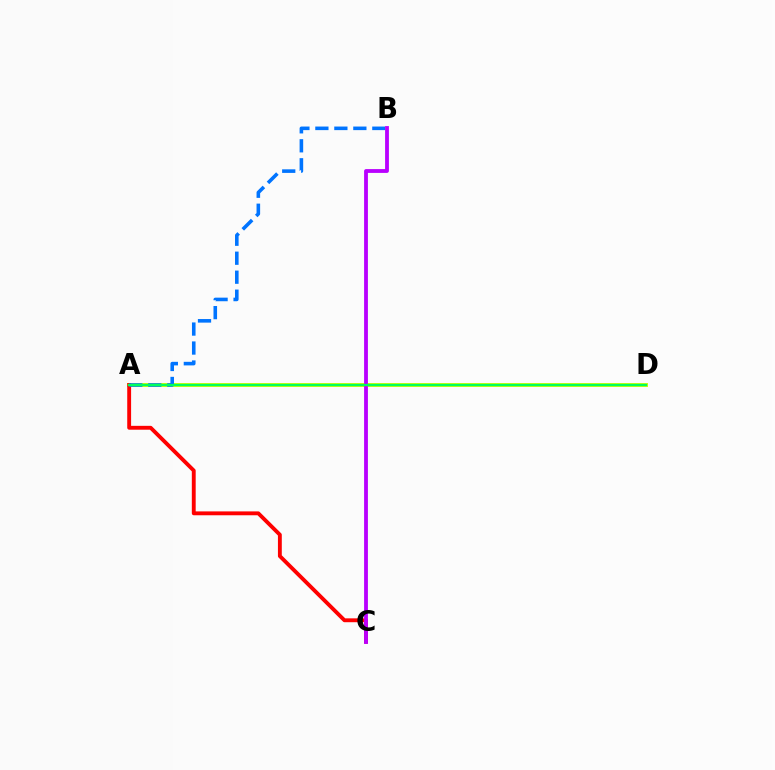{('A', 'D'): [{'color': '#d1ff00', 'line_style': 'solid', 'thickness': 2.83}, {'color': '#00ff5c', 'line_style': 'solid', 'thickness': 1.68}], ('A', 'C'): [{'color': '#ff0000', 'line_style': 'solid', 'thickness': 2.78}], ('A', 'B'): [{'color': '#0074ff', 'line_style': 'dashed', 'thickness': 2.58}], ('B', 'C'): [{'color': '#b900ff', 'line_style': 'solid', 'thickness': 2.75}]}